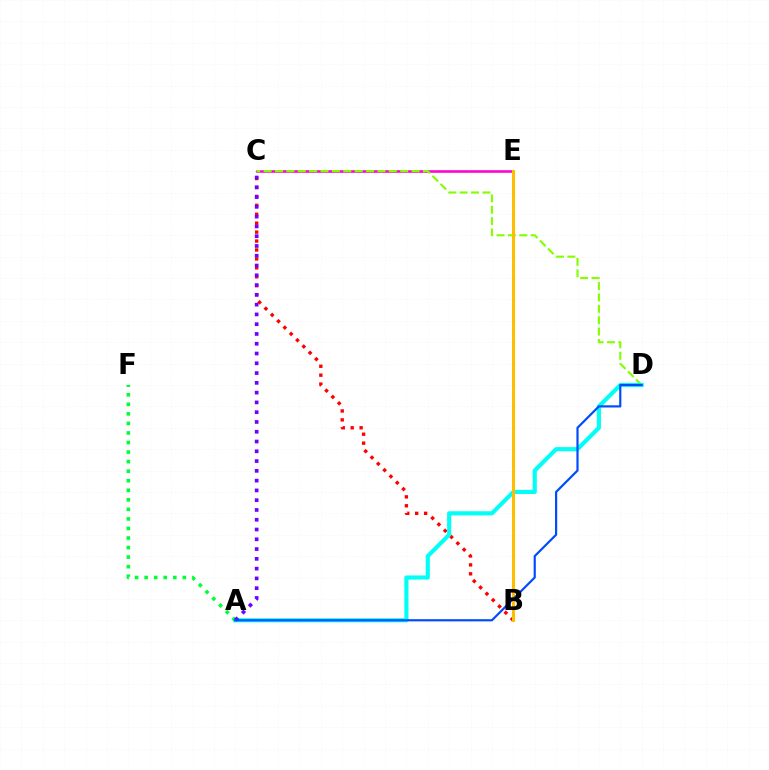{('C', 'E'): [{'color': '#ff00cf', 'line_style': 'solid', 'thickness': 1.85}], ('B', 'C'): [{'color': '#ff0000', 'line_style': 'dotted', 'thickness': 2.43}], ('C', 'D'): [{'color': '#84ff00', 'line_style': 'dashed', 'thickness': 1.55}], ('A', 'D'): [{'color': '#00fff6', 'line_style': 'solid', 'thickness': 2.98}, {'color': '#004bff', 'line_style': 'solid', 'thickness': 1.57}], ('B', 'E'): [{'color': '#ffbd00', 'line_style': 'solid', 'thickness': 2.19}], ('A', 'F'): [{'color': '#00ff39', 'line_style': 'dotted', 'thickness': 2.59}], ('A', 'C'): [{'color': '#7200ff', 'line_style': 'dotted', 'thickness': 2.66}]}